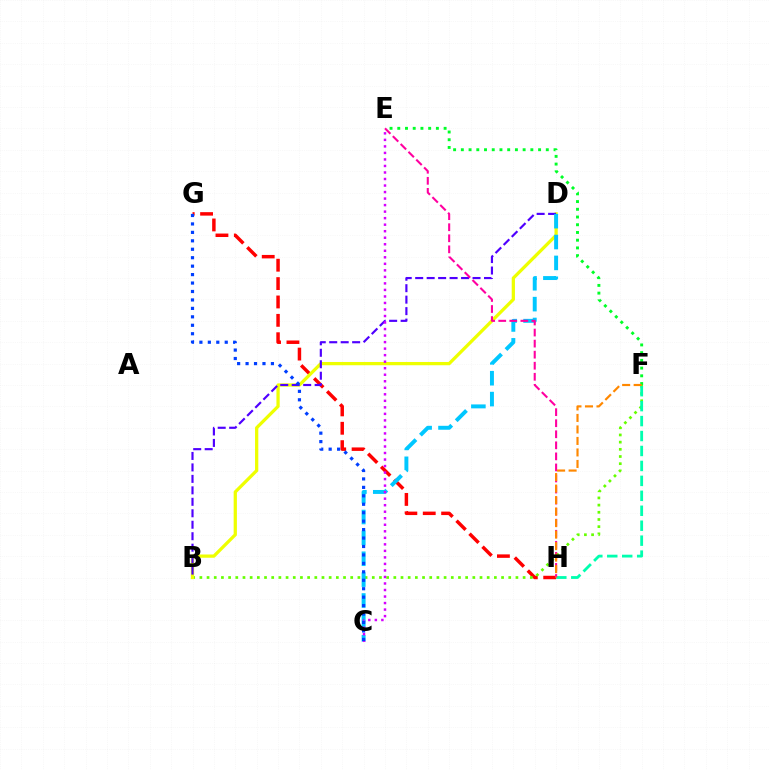{('G', 'H'): [{'color': '#ff0000', 'line_style': 'dashed', 'thickness': 2.5}], ('B', 'F'): [{'color': '#66ff00', 'line_style': 'dotted', 'thickness': 1.95}], ('B', 'D'): [{'color': '#eeff00', 'line_style': 'solid', 'thickness': 2.35}, {'color': '#4f00ff', 'line_style': 'dashed', 'thickness': 1.56}], ('F', 'H'): [{'color': '#00ffaf', 'line_style': 'dashed', 'thickness': 2.03}, {'color': '#ff8800', 'line_style': 'dashed', 'thickness': 1.56}], ('C', 'D'): [{'color': '#00c7ff', 'line_style': 'dashed', 'thickness': 2.83}], ('E', 'F'): [{'color': '#00ff27', 'line_style': 'dotted', 'thickness': 2.1}], ('C', 'E'): [{'color': '#d600ff', 'line_style': 'dotted', 'thickness': 1.77}], ('E', 'H'): [{'color': '#ff00a0', 'line_style': 'dashed', 'thickness': 1.5}], ('C', 'G'): [{'color': '#003fff', 'line_style': 'dotted', 'thickness': 2.29}]}